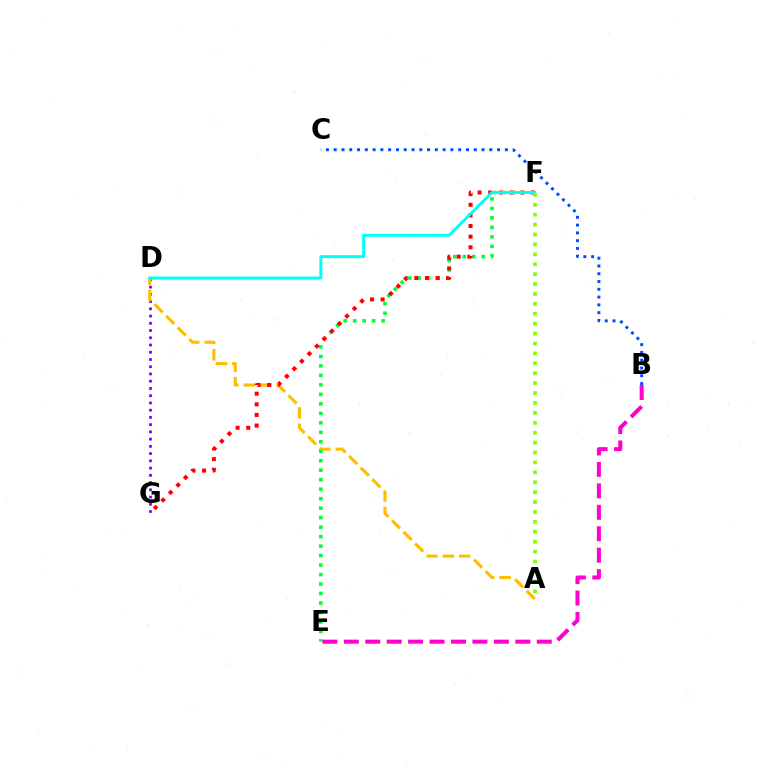{('D', 'G'): [{'color': '#7200ff', 'line_style': 'dotted', 'thickness': 1.97}], ('B', 'C'): [{'color': '#004bff', 'line_style': 'dotted', 'thickness': 2.11}], ('A', 'D'): [{'color': '#ffbd00', 'line_style': 'dashed', 'thickness': 2.23}], ('E', 'F'): [{'color': '#00ff39', 'line_style': 'dotted', 'thickness': 2.58}], ('F', 'G'): [{'color': '#ff0000', 'line_style': 'dotted', 'thickness': 2.89}], ('D', 'F'): [{'color': '#00fff6', 'line_style': 'solid', 'thickness': 2.14}], ('A', 'F'): [{'color': '#84ff00', 'line_style': 'dotted', 'thickness': 2.69}], ('B', 'E'): [{'color': '#ff00cf', 'line_style': 'dashed', 'thickness': 2.91}]}